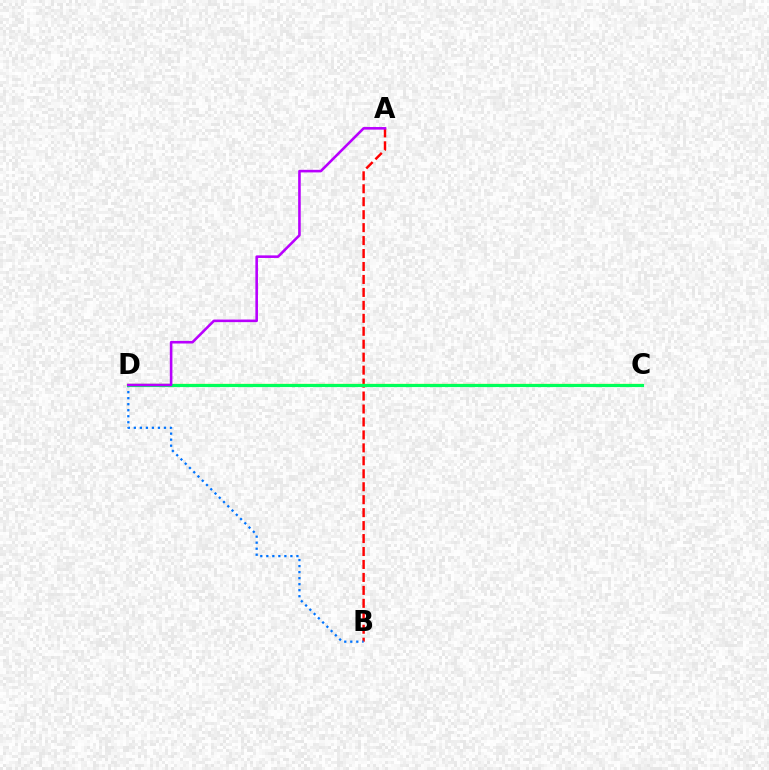{('A', 'B'): [{'color': '#ff0000', 'line_style': 'dashed', 'thickness': 1.76}], ('C', 'D'): [{'color': '#d1ff00', 'line_style': 'solid', 'thickness': 1.64}, {'color': '#00ff5c', 'line_style': 'solid', 'thickness': 2.25}], ('B', 'D'): [{'color': '#0074ff', 'line_style': 'dotted', 'thickness': 1.64}], ('A', 'D'): [{'color': '#b900ff', 'line_style': 'solid', 'thickness': 1.86}]}